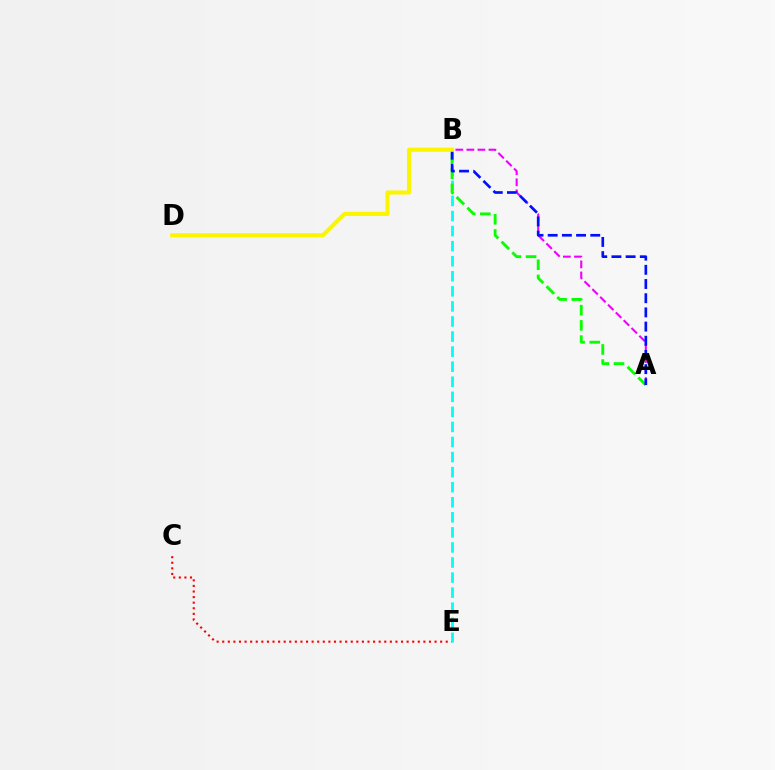{('C', 'E'): [{'color': '#ff0000', 'line_style': 'dotted', 'thickness': 1.52}], ('B', 'E'): [{'color': '#00fff6', 'line_style': 'dashed', 'thickness': 2.05}], ('A', 'B'): [{'color': '#ee00ff', 'line_style': 'dashed', 'thickness': 1.5}, {'color': '#08ff00', 'line_style': 'dashed', 'thickness': 2.06}, {'color': '#0010ff', 'line_style': 'dashed', 'thickness': 1.93}], ('B', 'D'): [{'color': '#fcf500', 'line_style': 'solid', 'thickness': 2.96}]}